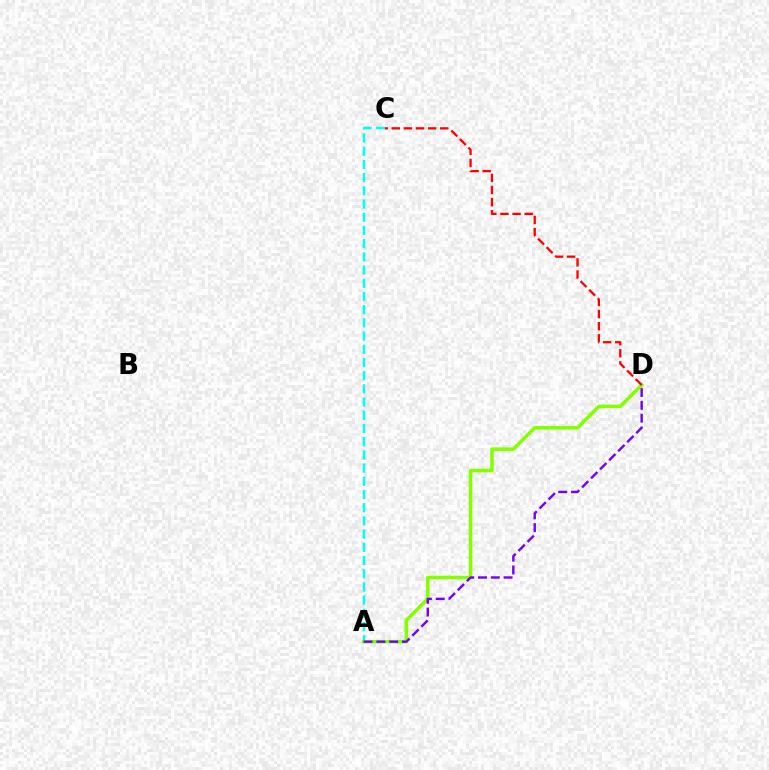{('A', 'C'): [{'color': '#00fff6', 'line_style': 'dashed', 'thickness': 1.79}], ('A', 'D'): [{'color': '#84ff00', 'line_style': 'solid', 'thickness': 2.55}, {'color': '#7200ff', 'line_style': 'dashed', 'thickness': 1.74}], ('C', 'D'): [{'color': '#ff0000', 'line_style': 'dashed', 'thickness': 1.65}]}